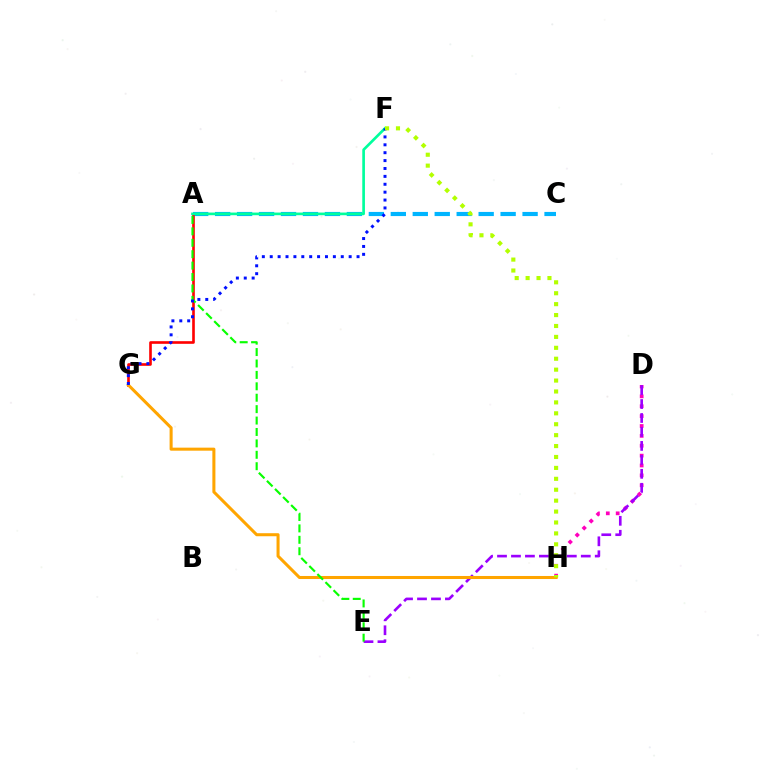{('A', 'C'): [{'color': '#00b5ff', 'line_style': 'dashed', 'thickness': 2.98}], ('A', 'G'): [{'color': '#ff0000', 'line_style': 'solid', 'thickness': 1.9}], ('D', 'H'): [{'color': '#ff00bd', 'line_style': 'dotted', 'thickness': 2.68}], ('A', 'F'): [{'color': '#00ff9d', 'line_style': 'solid', 'thickness': 1.92}], ('D', 'E'): [{'color': '#9b00ff', 'line_style': 'dashed', 'thickness': 1.9}], ('G', 'H'): [{'color': '#ffa500', 'line_style': 'solid', 'thickness': 2.19}], ('A', 'E'): [{'color': '#08ff00', 'line_style': 'dashed', 'thickness': 1.55}], ('F', 'G'): [{'color': '#0010ff', 'line_style': 'dotted', 'thickness': 2.14}], ('F', 'H'): [{'color': '#b3ff00', 'line_style': 'dotted', 'thickness': 2.97}]}